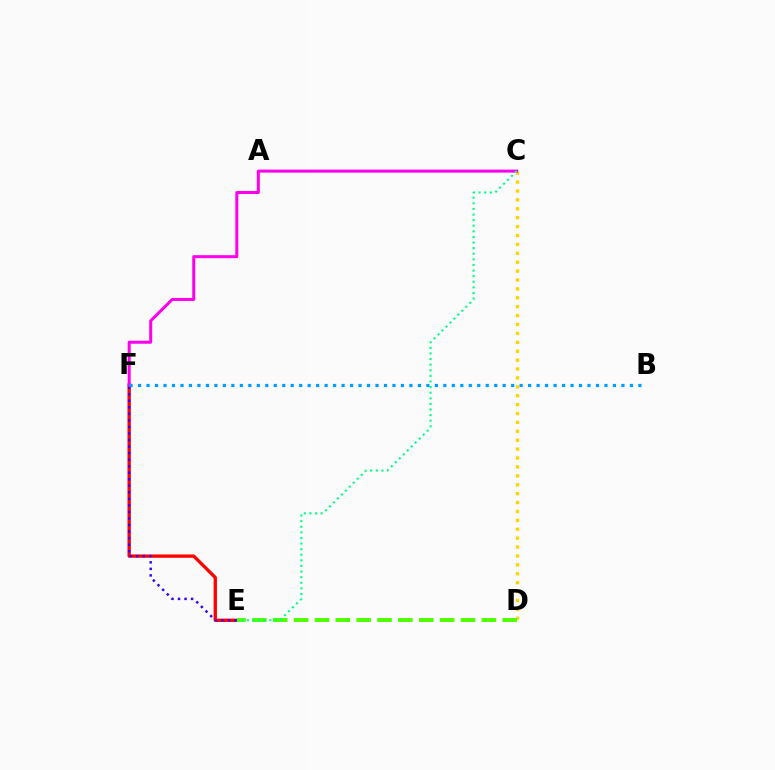{('E', 'F'): [{'color': '#ff0000', 'line_style': 'solid', 'thickness': 2.39}, {'color': '#3700ff', 'line_style': 'dotted', 'thickness': 1.78}], ('C', 'D'): [{'color': '#ffd500', 'line_style': 'dotted', 'thickness': 2.42}], ('D', 'E'): [{'color': '#4fff00', 'line_style': 'dashed', 'thickness': 2.83}], ('C', 'F'): [{'color': '#ff00ed', 'line_style': 'solid', 'thickness': 2.17}], ('B', 'F'): [{'color': '#009eff', 'line_style': 'dotted', 'thickness': 2.3}], ('C', 'E'): [{'color': '#00ff86', 'line_style': 'dotted', 'thickness': 1.52}]}